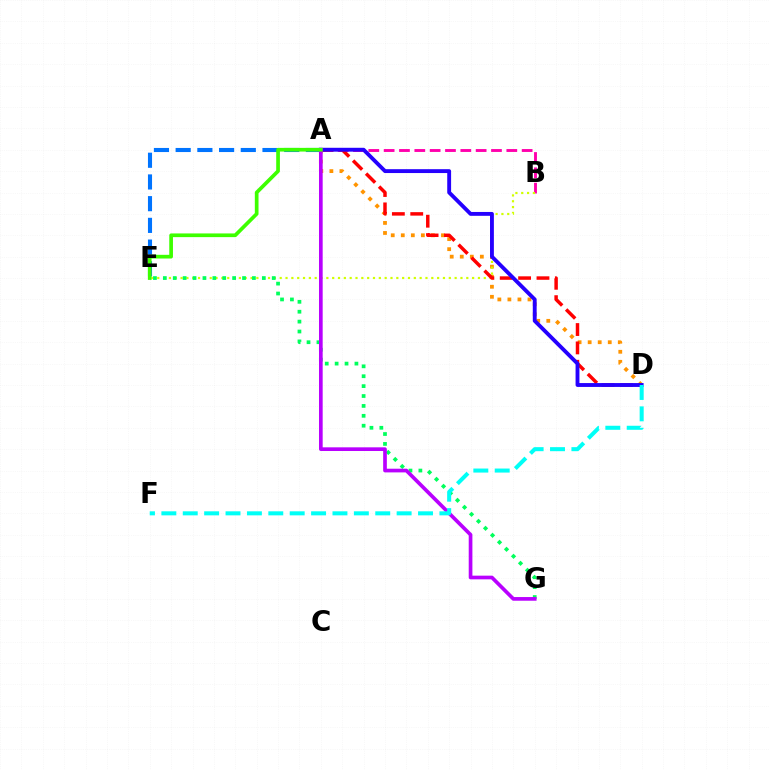{('A', 'D'): [{'color': '#ff9400', 'line_style': 'dotted', 'thickness': 2.73}, {'color': '#ff0000', 'line_style': 'dashed', 'thickness': 2.5}, {'color': '#2500ff', 'line_style': 'solid', 'thickness': 2.78}], ('A', 'B'): [{'color': '#ff00ac', 'line_style': 'dashed', 'thickness': 2.08}], ('B', 'E'): [{'color': '#d1ff00', 'line_style': 'dotted', 'thickness': 1.58}], ('E', 'G'): [{'color': '#00ff5c', 'line_style': 'dotted', 'thickness': 2.69}], ('A', 'E'): [{'color': '#0074ff', 'line_style': 'dashed', 'thickness': 2.95}, {'color': '#3dff00', 'line_style': 'solid', 'thickness': 2.66}], ('A', 'G'): [{'color': '#b900ff', 'line_style': 'solid', 'thickness': 2.65}], ('D', 'F'): [{'color': '#00fff6', 'line_style': 'dashed', 'thickness': 2.91}]}